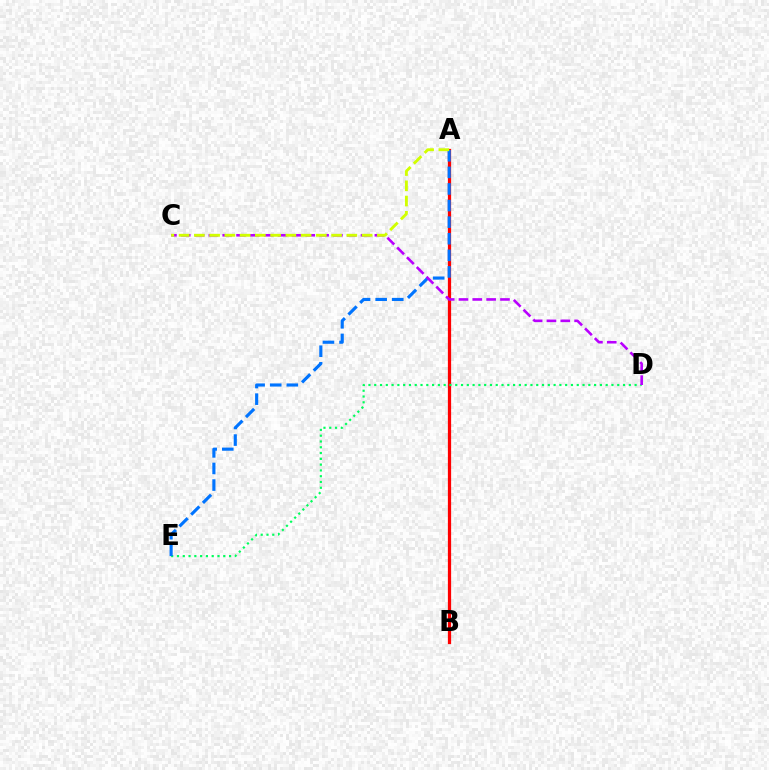{('A', 'B'): [{'color': '#ff0000', 'line_style': 'solid', 'thickness': 2.33}], ('D', 'E'): [{'color': '#00ff5c', 'line_style': 'dotted', 'thickness': 1.57}], ('A', 'E'): [{'color': '#0074ff', 'line_style': 'dashed', 'thickness': 2.25}], ('C', 'D'): [{'color': '#b900ff', 'line_style': 'dashed', 'thickness': 1.88}], ('A', 'C'): [{'color': '#d1ff00', 'line_style': 'dashed', 'thickness': 2.07}]}